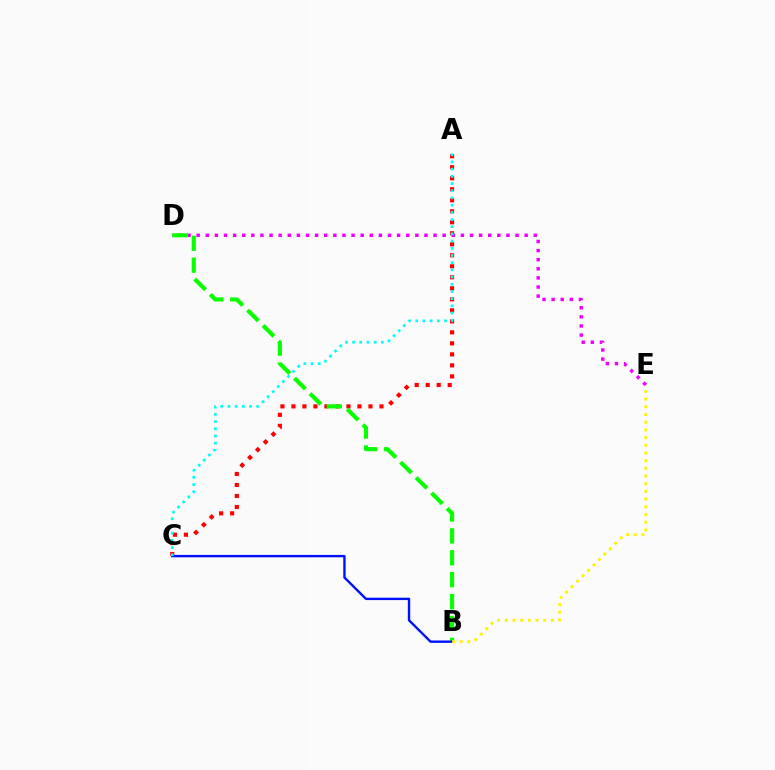{('A', 'C'): [{'color': '#ff0000', 'line_style': 'dotted', 'thickness': 2.99}, {'color': '#00fff6', 'line_style': 'dotted', 'thickness': 1.96}], ('D', 'E'): [{'color': '#ee00ff', 'line_style': 'dotted', 'thickness': 2.48}], ('B', 'D'): [{'color': '#08ff00', 'line_style': 'dashed', 'thickness': 2.97}], ('B', 'C'): [{'color': '#0010ff', 'line_style': 'solid', 'thickness': 1.71}], ('B', 'E'): [{'color': '#fcf500', 'line_style': 'dotted', 'thickness': 2.09}]}